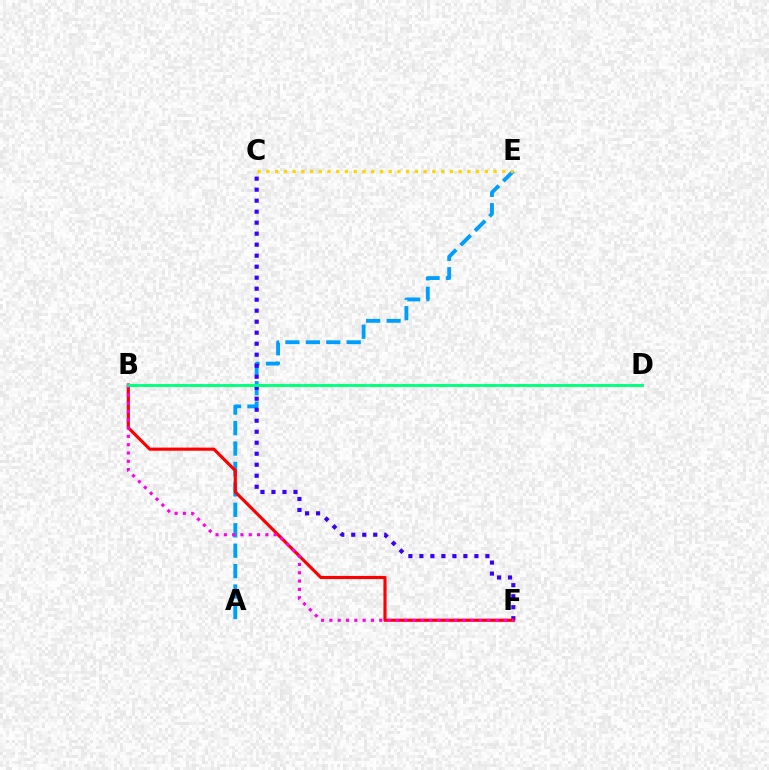{('A', 'E'): [{'color': '#009eff', 'line_style': 'dashed', 'thickness': 2.78}], ('C', 'E'): [{'color': '#ffd500', 'line_style': 'dotted', 'thickness': 2.37}], ('C', 'F'): [{'color': '#3700ff', 'line_style': 'dotted', 'thickness': 2.99}], ('B', 'F'): [{'color': '#ff0000', 'line_style': 'solid', 'thickness': 2.26}, {'color': '#ff00ed', 'line_style': 'dotted', 'thickness': 2.26}], ('B', 'D'): [{'color': '#4fff00', 'line_style': 'dashed', 'thickness': 2.21}, {'color': '#00ff86', 'line_style': 'solid', 'thickness': 2.03}]}